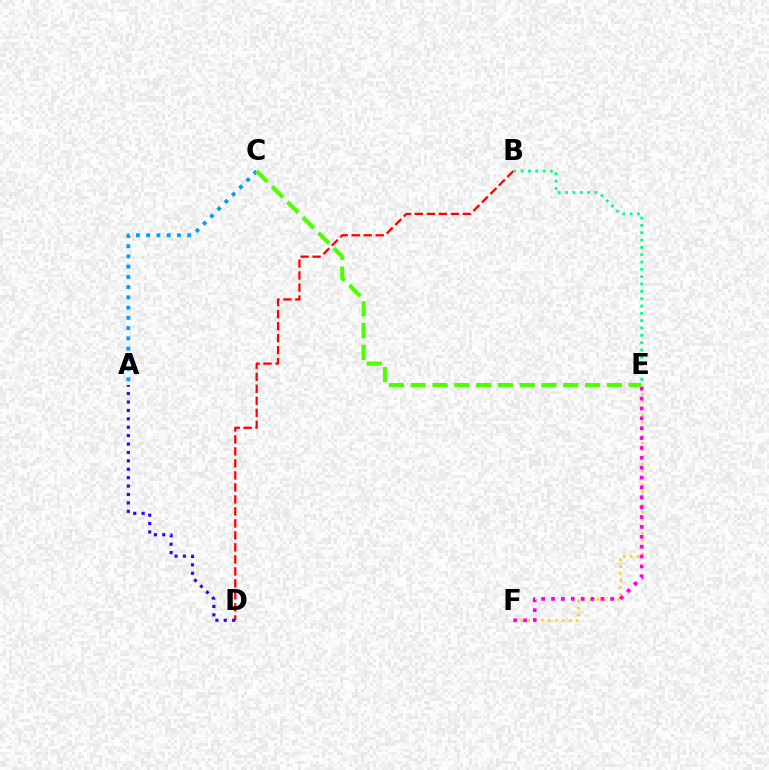{('E', 'F'): [{'color': '#ffd500', 'line_style': 'dotted', 'thickness': 1.88}, {'color': '#ff00ed', 'line_style': 'dotted', 'thickness': 2.68}], ('B', 'D'): [{'color': '#ff0000', 'line_style': 'dashed', 'thickness': 1.63}], ('A', 'C'): [{'color': '#009eff', 'line_style': 'dotted', 'thickness': 2.78}], ('C', 'E'): [{'color': '#4fff00', 'line_style': 'dashed', 'thickness': 2.96}], ('B', 'E'): [{'color': '#00ff86', 'line_style': 'dotted', 'thickness': 1.99}], ('A', 'D'): [{'color': '#3700ff', 'line_style': 'dotted', 'thickness': 2.28}]}